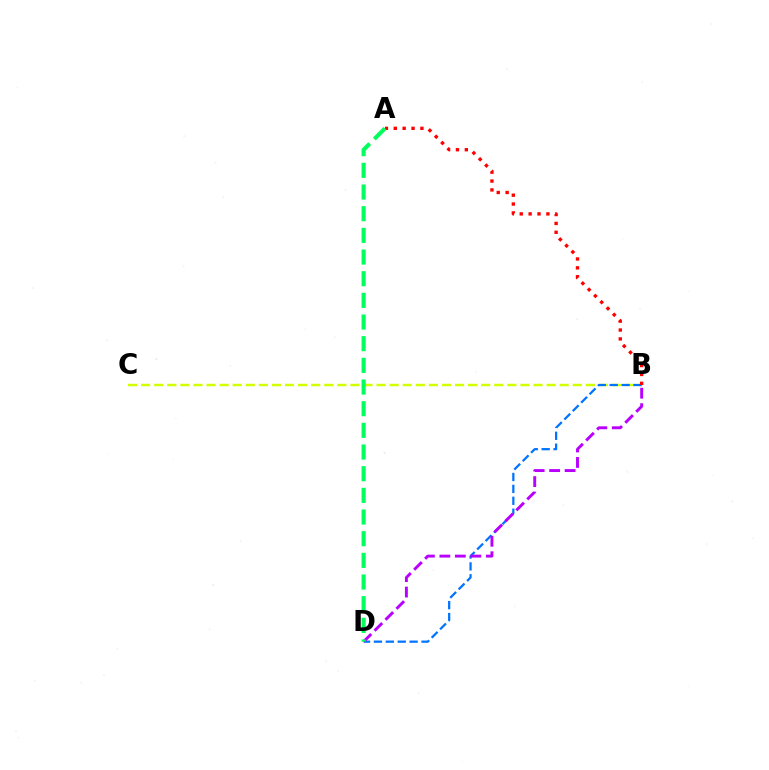{('B', 'C'): [{'color': '#d1ff00', 'line_style': 'dashed', 'thickness': 1.78}], ('B', 'D'): [{'color': '#0074ff', 'line_style': 'dashed', 'thickness': 1.62}, {'color': '#b900ff', 'line_style': 'dashed', 'thickness': 2.1}], ('A', 'B'): [{'color': '#ff0000', 'line_style': 'dotted', 'thickness': 2.41}], ('A', 'D'): [{'color': '#00ff5c', 'line_style': 'dashed', 'thickness': 2.94}]}